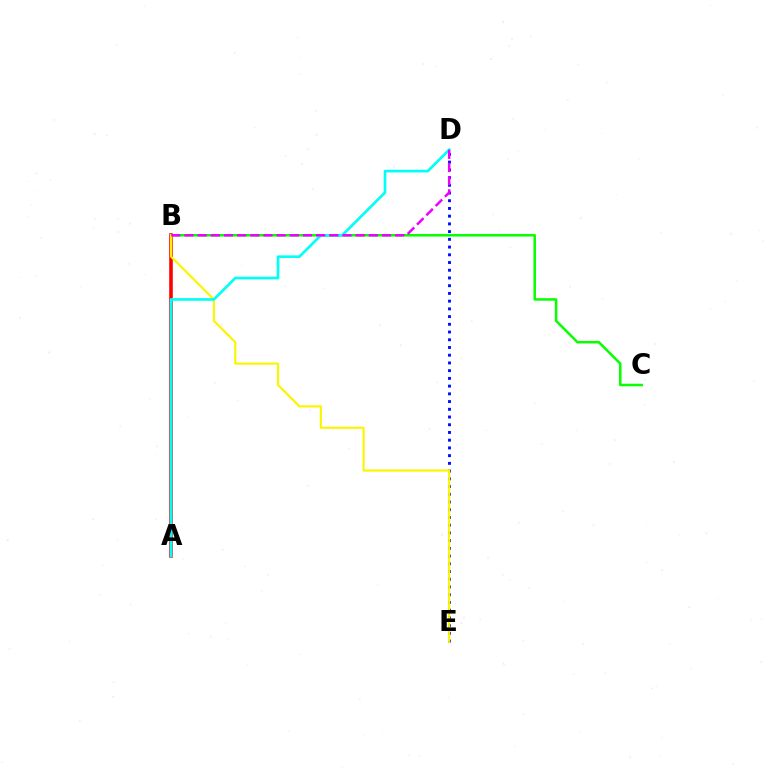{('A', 'B'): [{'color': '#ff0000', 'line_style': 'solid', 'thickness': 2.58}], ('D', 'E'): [{'color': '#0010ff', 'line_style': 'dotted', 'thickness': 2.1}], ('B', 'C'): [{'color': '#08ff00', 'line_style': 'solid', 'thickness': 1.82}], ('B', 'E'): [{'color': '#fcf500', 'line_style': 'solid', 'thickness': 1.56}], ('A', 'D'): [{'color': '#00fff6', 'line_style': 'solid', 'thickness': 1.91}], ('B', 'D'): [{'color': '#ee00ff', 'line_style': 'dashed', 'thickness': 1.79}]}